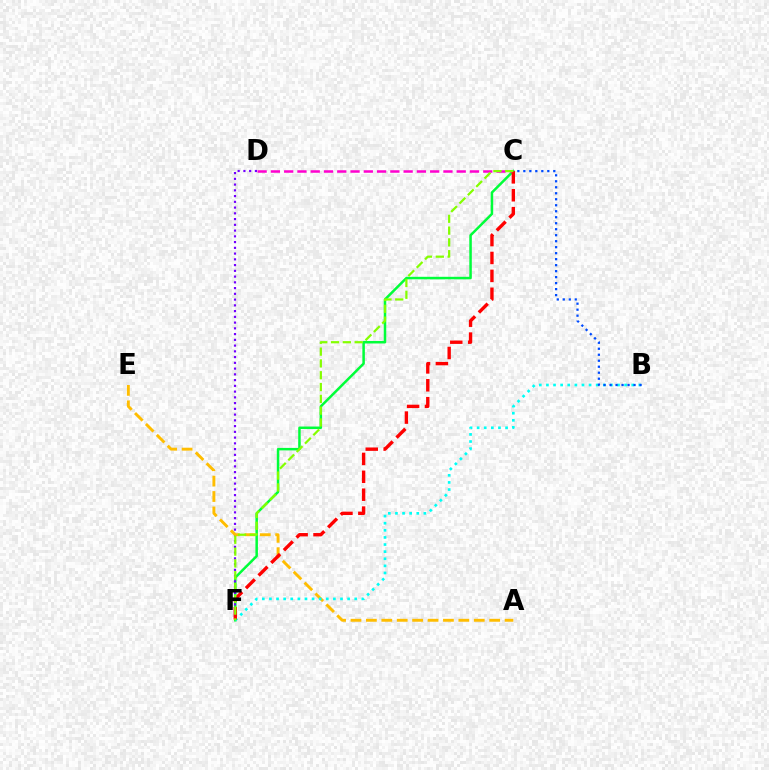{('C', 'F'): [{'color': '#00ff39', 'line_style': 'solid', 'thickness': 1.8}, {'color': '#ff0000', 'line_style': 'dashed', 'thickness': 2.43}, {'color': '#84ff00', 'line_style': 'dashed', 'thickness': 1.6}], ('C', 'D'): [{'color': '#ff00cf', 'line_style': 'dashed', 'thickness': 1.8}], ('D', 'F'): [{'color': '#7200ff', 'line_style': 'dotted', 'thickness': 1.56}], ('A', 'E'): [{'color': '#ffbd00', 'line_style': 'dashed', 'thickness': 2.09}], ('B', 'F'): [{'color': '#00fff6', 'line_style': 'dotted', 'thickness': 1.93}], ('B', 'C'): [{'color': '#004bff', 'line_style': 'dotted', 'thickness': 1.63}]}